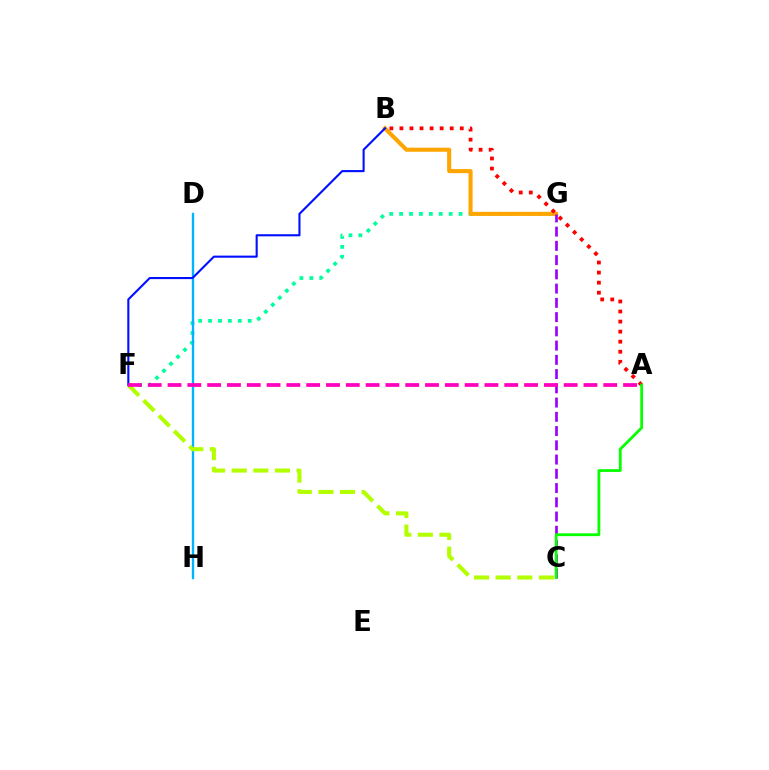{('F', 'G'): [{'color': '#00ff9d', 'line_style': 'dotted', 'thickness': 2.69}], ('B', 'G'): [{'color': '#ffa500', 'line_style': 'solid', 'thickness': 2.94}], ('D', 'H'): [{'color': '#00b5ff', 'line_style': 'solid', 'thickness': 1.69}], ('C', 'F'): [{'color': '#b3ff00', 'line_style': 'dashed', 'thickness': 2.94}], ('A', 'B'): [{'color': '#ff0000', 'line_style': 'dotted', 'thickness': 2.73}], ('C', 'G'): [{'color': '#9b00ff', 'line_style': 'dashed', 'thickness': 1.94}], ('B', 'F'): [{'color': '#0010ff', 'line_style': 'solid', 'thickness': 1.52}], ('A', 'F'): [{'color': '#ff00bd', 'line_style': 'dashed', 'thickness': 2.69}], ('A', 'C'): [{'color': '#08ff00', 'line_style': 'solid', 'thickness': 2.01}]}